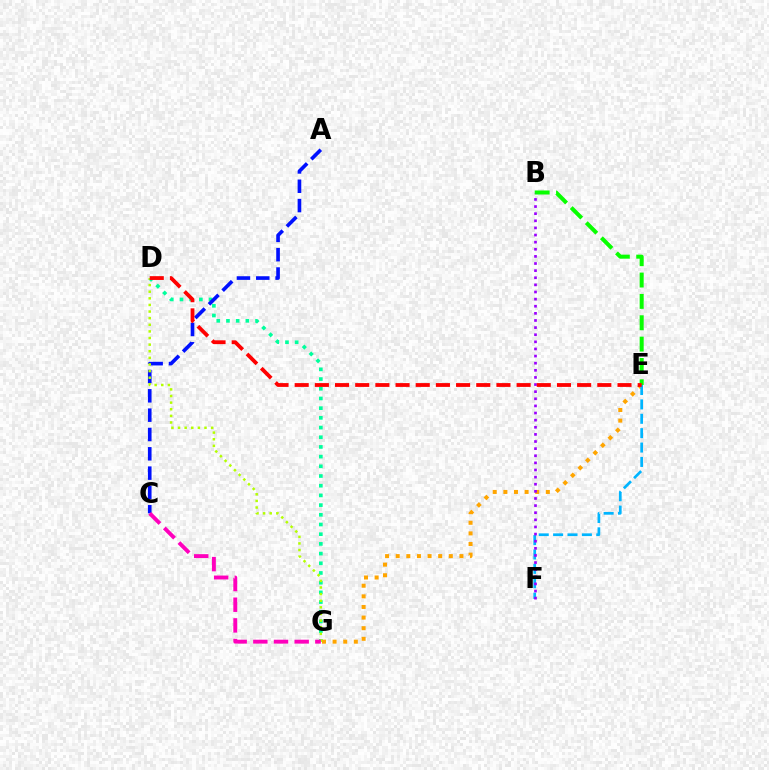{('D', 'G'): [{'color': '#00ff9d', 'line_style': 'dotted', 'thickness': 2.63}, {'color': '#b3ff00', 'line_style': 'dotted', 'thickness': 1.8}], ('B', 'E'): [{'color': '#08ff00', 'line_style': 'dashed', 'thickness': 2.9}], ('A', 'C'): [{'color': '#0010ff', 'line_style': 'dashed', 'thickness': 2.63}], ('E', 'G'): [{'color': '#ffa500', 'line_style': 'dotted', 'thickness': 2.89}], ('E', 'F'): [{'color': '#00b5ff', 'line_style': 'dashed', 'thickness': 1.95}], ('B', 'F'): [{'color': '#9b00ff', 'line_style': 'dotted', 'thickness': 1.93}], ('C', 'G'): [{'color': '#ff00bd', 'line_style': 'dashed', 'thickness': 2.81}], ('D', 'E'): [{'color': '#ff0000', 'line_style': 'dashed', 'thickness': 2.74}]}